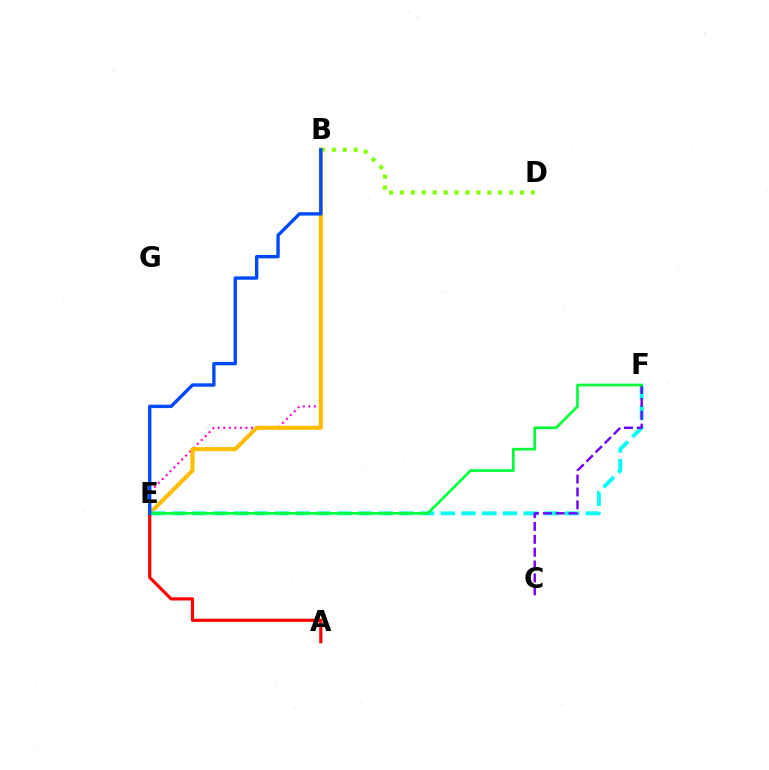{('B', 'E'): [{'color': '#ff00cf', 'line_style': 'dotted', 'thickness': 1.5}, {'color': '#ffbd00', 'line_style': 'solid', 'thickness': 2.96}, {'color': '#004bff', 'line_style': 'solid', 'thickness': 2.44}], ('E', 'F'): [{'color': '#00fff6', 'line_style': 'dashed', 'thickness': 2.81}, {'color': '#00ff39', 'line_style': 'solid', 'thickness': 1.94}], ('C', 'F'): [{'color': '#7200ff', 'line_style': 'dashed', 'thickness': 1.75}], ('B', 'D'): [{'color': '#84ff00', 'line_style': 'dotted', 'thickness': 2.97}], ('A', 'E'): [{'color': '#ff0000', 'line_style': 'solid', 'thickness': 2.29}]}